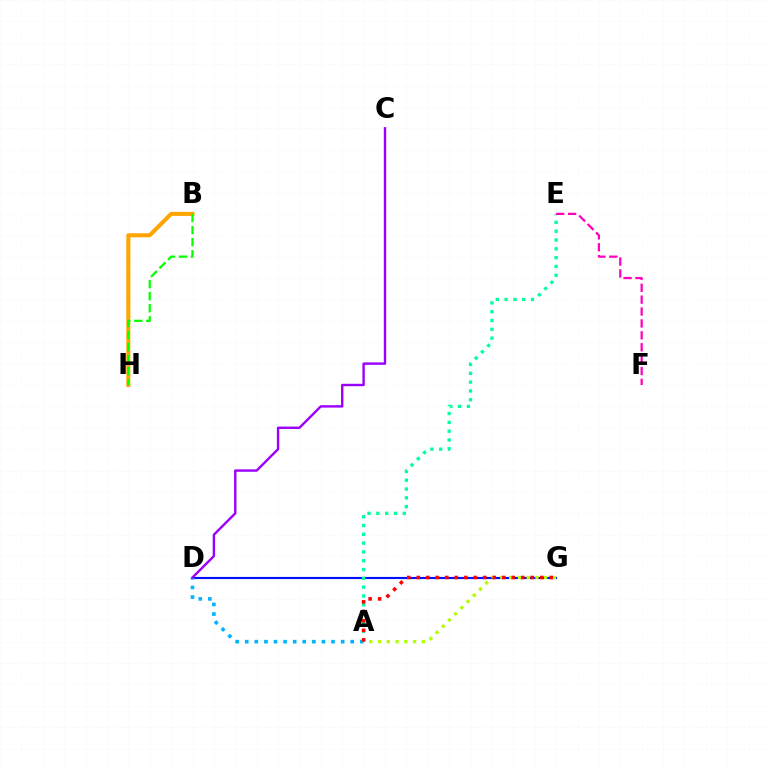{('D', 'G'): [{'color': '#0010ff', 'line_style': 'solid', 'thickness': 1.54}], ('B', 'H'): [{'color': '#ffa500', 'line_style': 'solid', 'thickness': 2.92}, {'color': '#08ff00', 'line_style': 'dashed', 'thickness': 1.64}], ('A', 'D'): [{'color': '#00b5ff', 'line_style': 'dotted', 'thickness': 2.61}], ('A', 'G'): [{'color': '#b3ff00', 'line_style': 'dotted', 'thickness': 2.38}, {'color': '#ff0000', 'line_style': 'dotted', 'thickness': 2.58}], ('A', 'E'): [{'color': '#00ff9d', 'line_style': 'dotted', 'thickness': 2.39}], ('E', 'F'): [{'color': '#ff00bd', 'line_style': 'dashed', 'thickness': 1.62}], ('C', 'D'): [{'color': '#9b00ff', 'line_style': 'solid', 'thickness': 1.73}]}